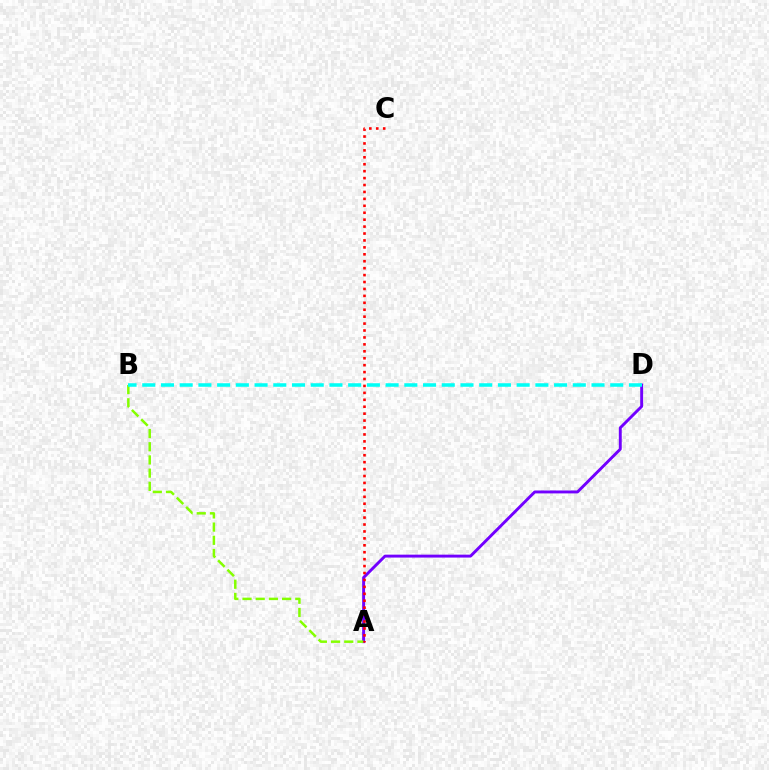{('A', 'D'): [{'color': '#7200ff', 'line_style': 'solid', 'thickness': 2.1}], ('A', 'B'): [{'color': '#84ff00', 'line_style': 'dashed', 'thickness': 1.79}], ('B', 'D'): [{'color': '#00fff6', 'line_style': 'dashed', 'thickness': 2.54}], ('A', 'C'): [{'color': '#ff0000', 'line_style': 'dotted', 'thickness': 1.88}]}